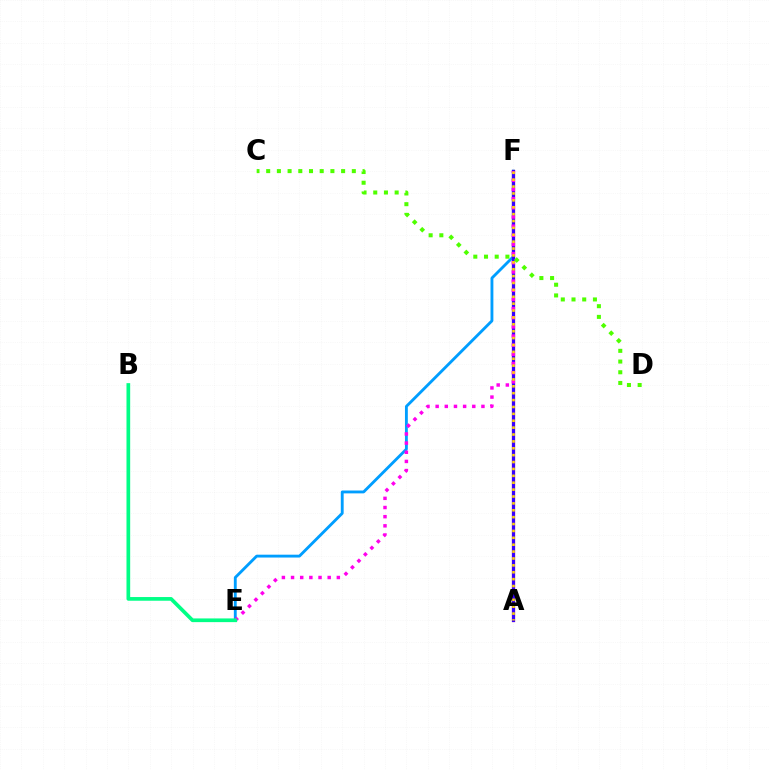{('E', 'F'): [{'color': '#009eff', 'line_style': 'solid', 'thickness': 2.06}, {'color': '#ff00ed', 'line_style': 'dotted', 'thickness': 2.49}], ('A', 'F'): [{'color': '#ff0000', 'line_style': 'solid', 'thickness': 2.28}, {'color': '#3700ff', 'line_style': 'solid', 'thickness': 2.26}, {'color': '#ffd500', 'line_style': 'dotted', 'thickness': 1.87}], ('C', 'D'): [{'color': '#4fff00', 'line_style': 'dotted', 'thickness': 2.91}], ('B', 'E'): [{'color': '#00ff86', 'line_style': 'solid', 'thickness': 2.66}]}